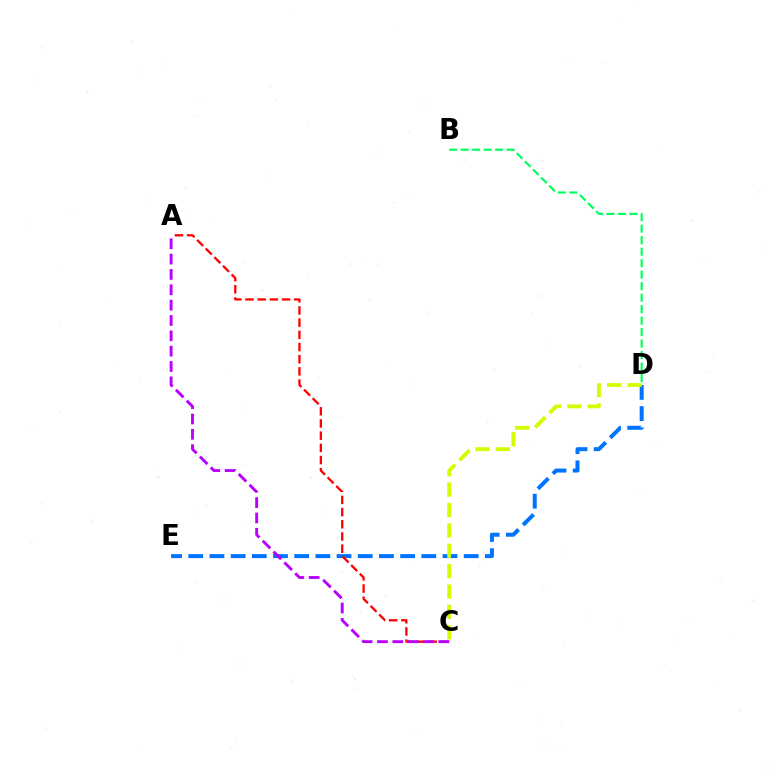{('D', 'E'): [{'color': '#0074ff', 'line_style': 'dashed', 'thickness': 2.88}], ('A', 'C'): [{'color': '#ff0000', 'line_style': 'dashed', 'thickness': 1.66}, {'color': '#b900ff', 'line_style': 'dashed', 'thickness': 2.08}], ('C', 'D'): [{'color': '#d1ff00', 'line_style': 'dashed', 'thickness': 2.77}], ('B', 'D'): [{'color': '#00ff5c', 'line_style': 'dashed', 'thickness': 1.56}]}